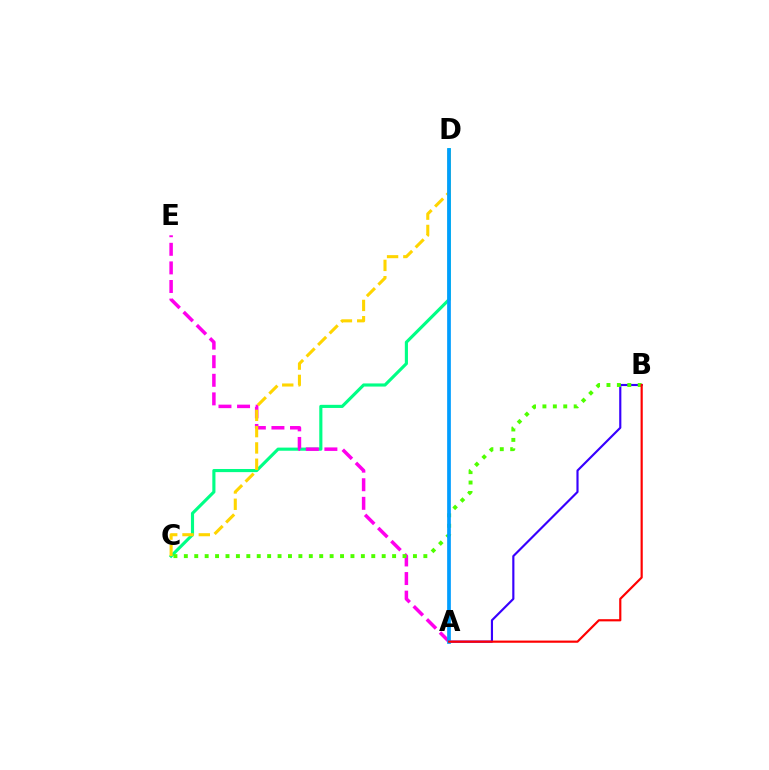{('A', 'B'): [{'color': '#3700ff', 'line_style': 'solid', 'thickness': 1.55}, {'color': '#ff0000', 'line_style': 'solid', 'thickness': 1.57}], ('C', 'D'): [{'color': '#00ff86', 'line_style': 'solid', 'thickness': 2.25}, {'color': '#ffd500', 'line_style': 'dashed', 'thickness': 2.21}], ('A', 'E'): [{'color': '#ff00ed', 'line_style': 'dashed', 'thickness': 2.53}], ('B', 'C'): [{'color': '#4fff00', 'line_style': 'dotted', 'thickness': 2.83}], ('A', 'D'): [{'color': '#009eff', 'line_style': 'solid', 'thickness': 2.67}]}